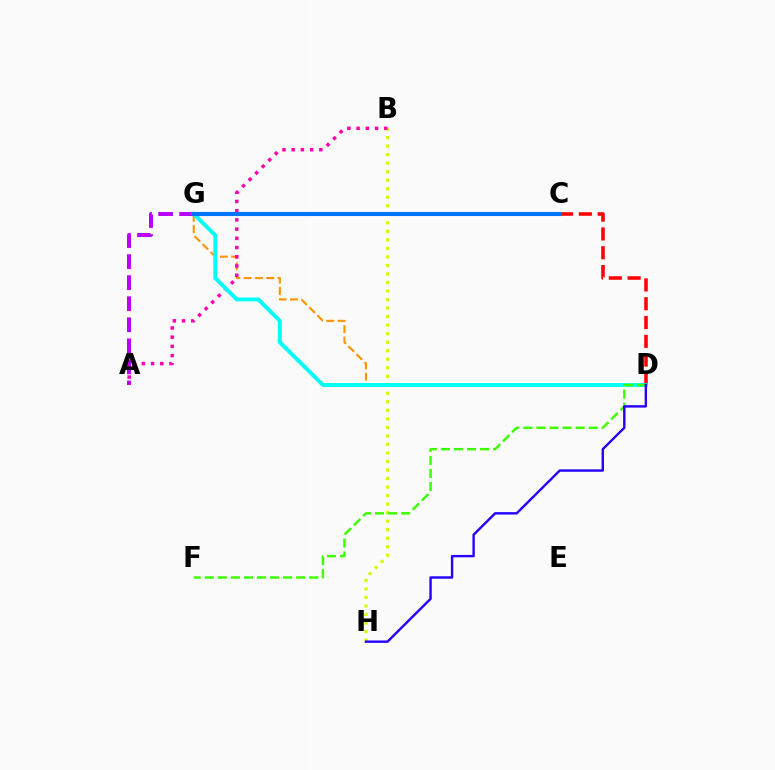{('A', 'G'): [{'color': '#b900ff', 'line_style': 'dashed', 'thickness': 2.86}], ('D', 'G'): [{'color': '#ff9400', 'line_style': 'dashed', 'thickness': 1.53}, {'color': '#00fff6', 'line_style': 'solid', 'thickness': 2.82}], ('B', 'H'): [{'color': '#d1ff00', 'line_style': 'dotted', 'thickness': 2.32}], ('C', 'G'): [{'color': '#00ff5c', 'line_style': 'dotted', 'thickness': 2.01}, {'color': '#0074ff', 'line_style': 'solid', 'thickness': 2.94}], ('A', 'B'): [{'color': '#ff00ac', 'line_style': 'dotted', 'thickness': 2.5}], ('C', 'D'): [{'color': '#ff0000', 'line_style': 'dashed', 'thickness': 2.55}], ('D', 'F'): [{'color': '#3dff00', 'line_style': 'dashed', 'thickness': 1.77}], ('D', 'H'): [{'color': '#2500ff', 'line_style': 'solid', 'thickness': 1.73}]}